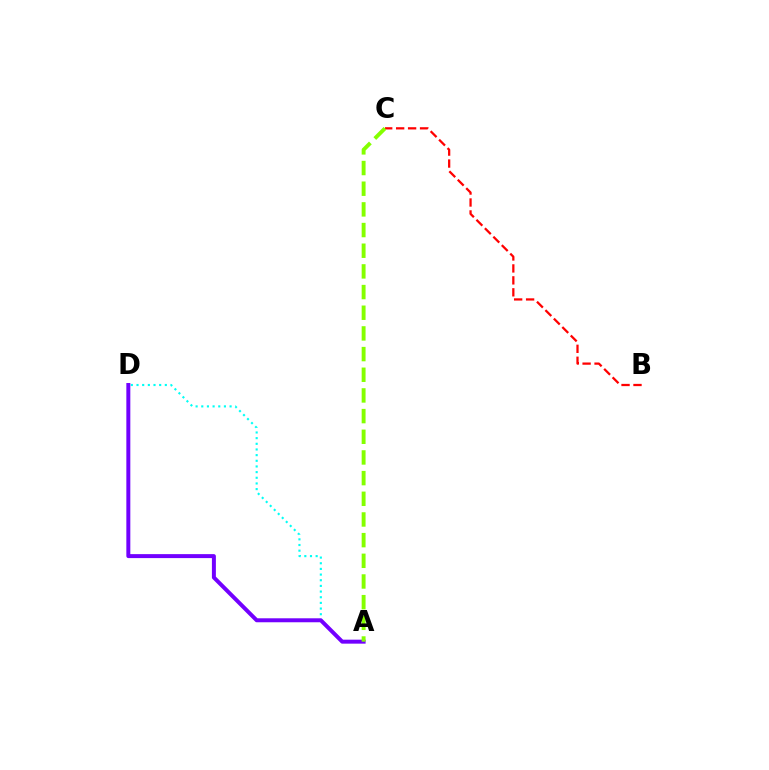{('A', 'D'): [{'color': '#00fff6', 'line_style': 'dotted', 'thickness': 1.54}, {'color': '#7200ff', 'line_style': 'solid', 'thickness': 2.86}], ('B', 'C'): [{'color': '#ff0000', 'line_style': 'dashed', 'thickness': 1.62}], ('A', 'C'): [{'color': '#84ff00', 'line_style': 'dashed', 'thickness': 2.81}]}